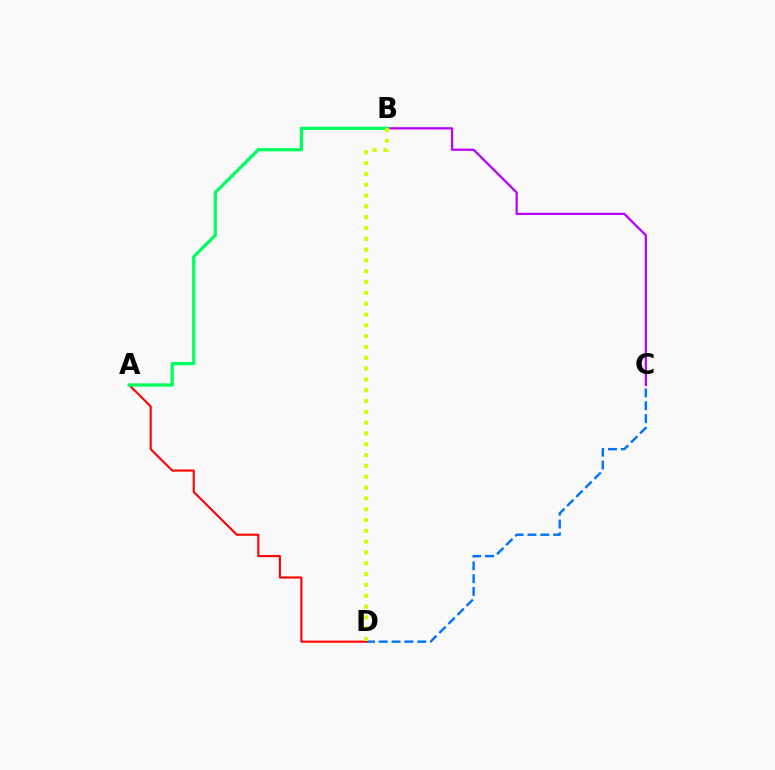{('B', 'C'): [{'color': '#b900ff', 'line_style': 'solid', 'thickness': 1.61}], ('C', 'D'): [{'color': '#0074ff', 'line_style': 'dashed', 'thickness': 1.74}], ('A', 'D'): [{'color': '#ff0000', 'line_style': 'solid', 'thickness': 1.52}], ('A', 'B'): [{'color': '#00ff5c', 'line_style': 'solid', 'thickness': 2.34}], ('B', 'D'): [{'color': '#d1ff00', 'line_style': 'dotted', 'thickness': 2.94}]}